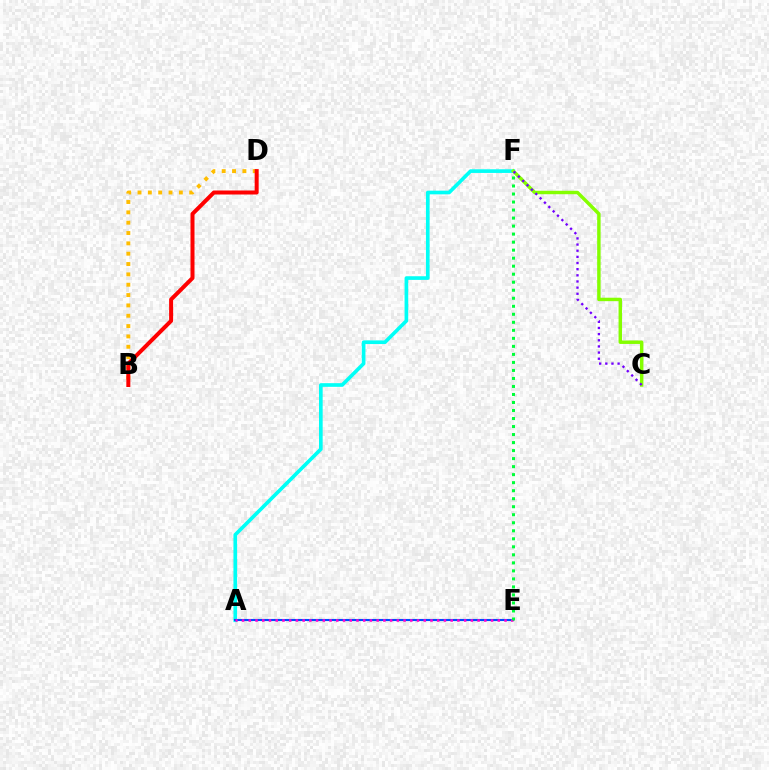{('B', 'D'): [{'color': '#ffbd00', 'line_style': 'dotted', 'thickness': 2.81}, {'color': '#ff0000', 'line_style': 'solid', 'thickness': 2.88}], ('A', 'F'): [{'color': '#00fff6', 'line_style': 'solid', 'thickness': 2.63}], ('C', 'F'): [{'color': '#84ff00', 'line_style': 'solid', 'thickness': 2.48}, {'color': '#7200ff', 'line_style': 'dotted', 'thickness': 1.67}], ('A', 'E'): [{'color': '#004bff', 'line_style': 'solid', 'thickness': 1.52}, {'color': '#ff00cf', 'line_style': 'dotted', 'thickness': 1.83}], ('E', 'F'): [{'color': '#00ff39', 'line_style': 'dotted', 'thickness': 2.18}]}